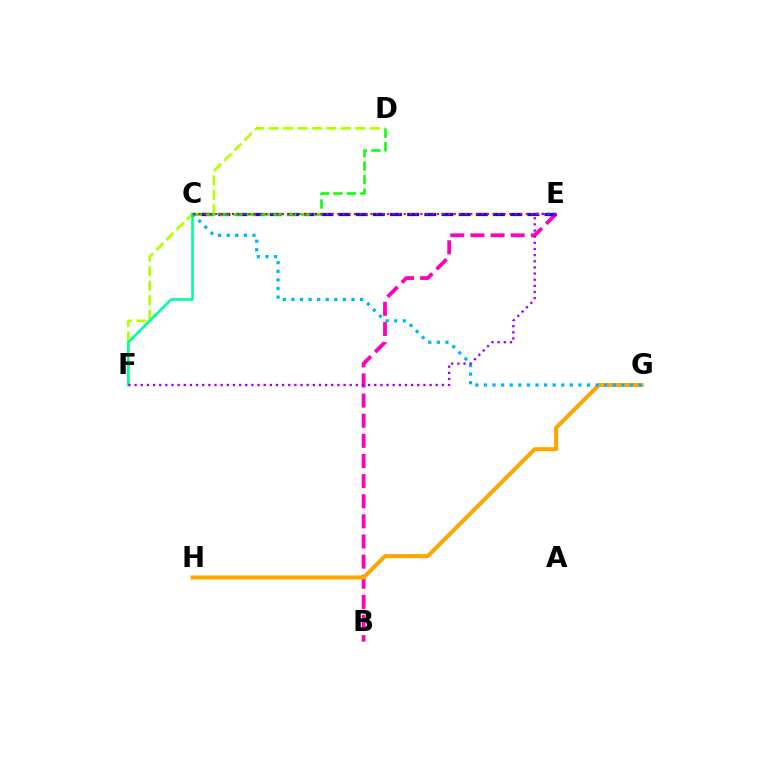{('B', 'E'): [{'color': '#ff00bd', 'line_style': 'dashed', 'thickness': 2.73}], ('D', 'F'): [{'color': '#b3ff00', 'line_style': 'dashed', 'thickness': 1.96}], ('C', 'E'): [{'color': '#0010ff', 'line_style': 'dashed', 'thickness': 2.33}, {'color': '#ff0000', 'line_style': 'dotted', 'thickness': 1.51}], ('C', 'F'): [{'color': '#00ff9d', 'line_style': 'solid', 'thickness': 1.89}], ('C', 'D'): [{'color': '#08ff00', 'line_style': 'dashed', 'thickness': 1.83}], ('G', 'H'): [{'color': '#ffa500', 'line_style': 'solid', 'thickness': 2.89}], ('C', 'G'): [{'color': '#00b5ff', 'line_style': 'dotted', 'thickness': 2.33}], ('E', 'F'): [{'color': '#9b00ff', 'line_style': 'dotted', 'thickness': 1.67}]}